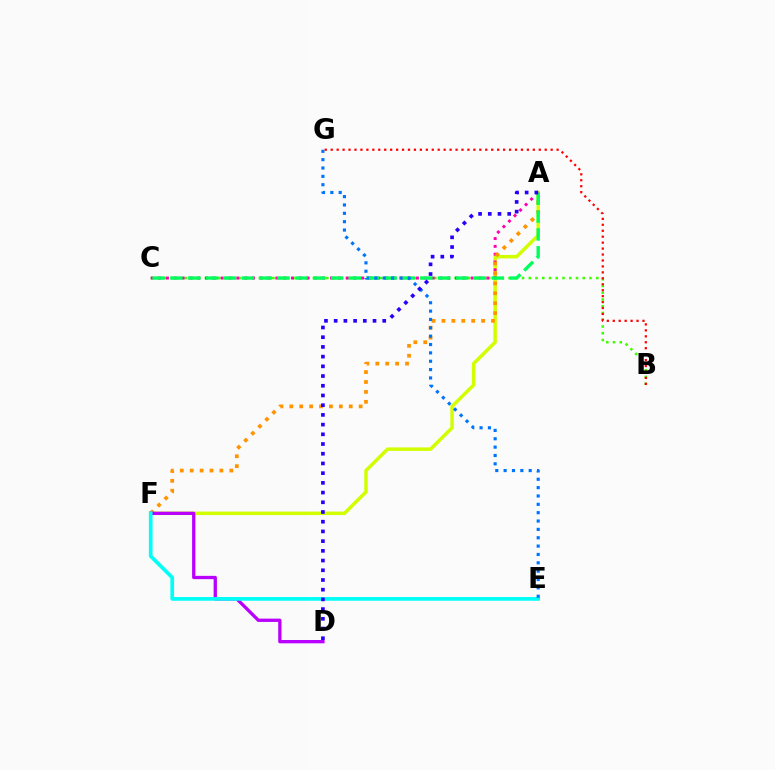{('A', 'F'): [{'color': '#d1ff00', 'line_style': 'solid', 'thickness': 2.5}, {'color': '#ff9400', 'line_style': 'dotted', 'thickness': 2.69}], ('B', 'C'): [{'color': '#3dff00', 'line_style': 'dotted', 'thickness': 1.83}], ('A', 'C'): [{'color': '#ff00ac', 'line_style': 'dotted', 'thickness': 2.12}, {'color': '#00ff5c', 'line_style': 'dashed', 'thickness': 2.43}], ('D', 'F'): [{'color': '#b900ff', 'line_style': 'solid', 'thickness': 2.37}], ('E', 'F'): [{'color': '#00fff6', 'line_style': 'solid', 'thickness': 2.67}], ('E', 'G'): [{'color': '#0074ff', 'line_style': 'dotted', 'thickness': 2.27}], ('A', 'D'): [{'color': '#2500ff', 'line_style': 'dotted', 'thickness': 2.64}], ('B', 'G'): [{'color': '#ff0000', 'line_style': 'dotted', 'thickness': 1.62}]}